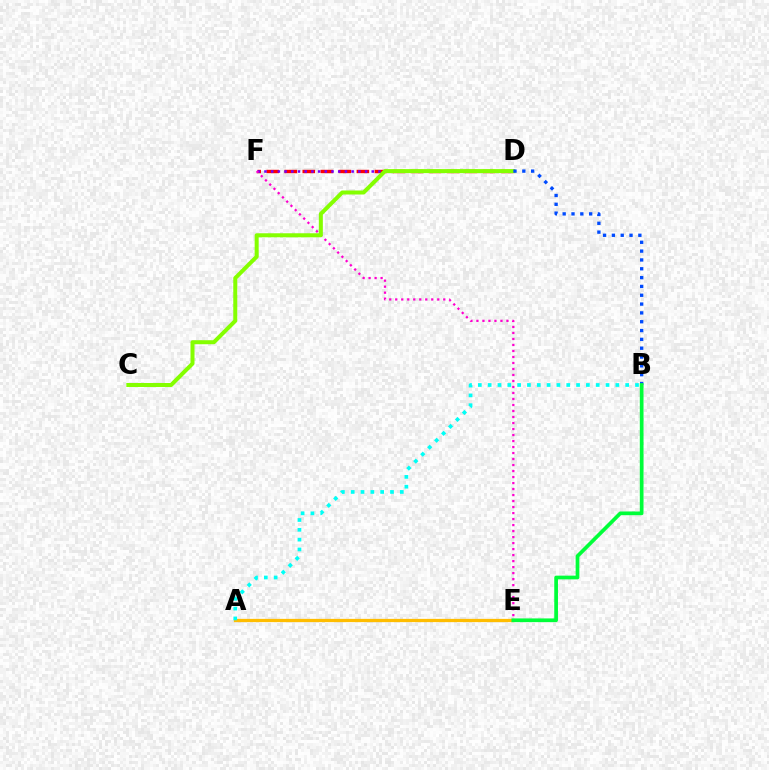{('D', 'F'): [{'color': '#ff0000', 'line_style': 'dashed', 'thickness': 2.45}, {'color': '#7200ff', 'line_style': 'dotted', 'thickness': 1.82}], ('A', 'E'): [{'color': '#ffbd00', 'line_style': 'solid', 'thickness': 2.35}], ('A', 'B'): [{'color': '#00fff6', 'line_style': 'dotted', 'thickness': 2.67}], ('E', 'F'): [{'color': '#ff00cf', 'line_style': 'dotted', 'thickness': 1.63}], ('C', 'D'): [{'color': '#84ff00', 'line_style': 'solid', 'thickness': 2.89}], ('B', 'D'): [{'color': '#004bff', 'line_style': 'dotted', 'thickness': 2.4}], ('B', 'E'): [{'color': '#00ff39', 'line_style': 'solid', 'thickness': 2.67}]}